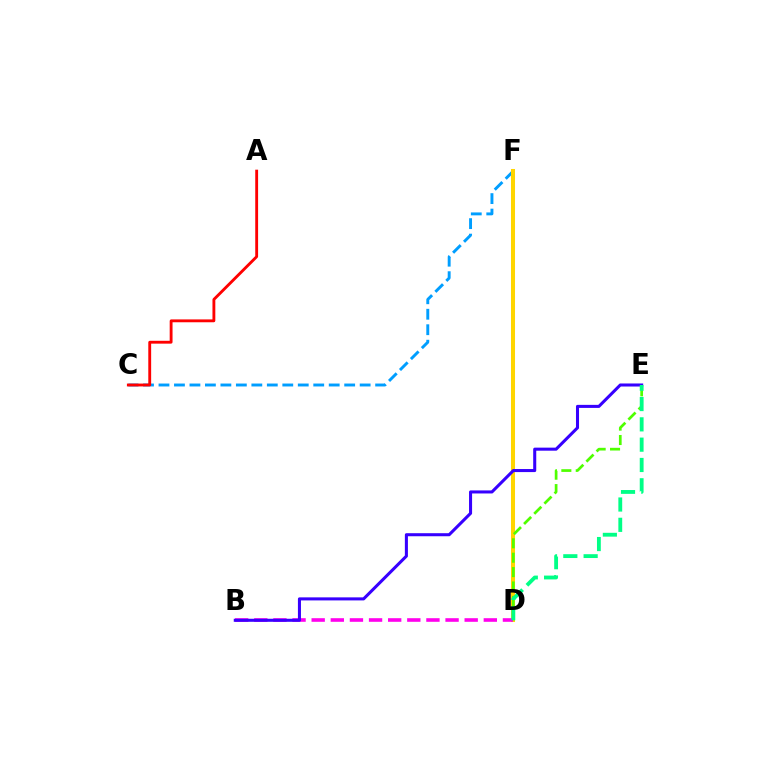{('C', 'F'): [{'color': '#009eff', 'line_style': 'dashed', 'thickness': 2.1}], ('A', 'C'): [{'color': '#ff0000', 'line_style': 'solid', 'thickness': 2.06}], ('D', 'F'): [{'color': '#ffd500', 'line_style': 'solid', 'thickness': 2.92}], ('B', 'D'): [{'color': '#ff00ed', 'line_style': 'dashed', 'thickness': 2.6}], ('B', 'E'): [{'color': '#3700ff', 'line_style': 'solid', 'thickness': 2.2}], ('D', 'E'): [{'color': '#4fff00', 'line_style': 'dashed', 'thickness': 1.95}, {'color': '#00ff86', 'line_style': 'dashed', 'thickness': 2.76}]}